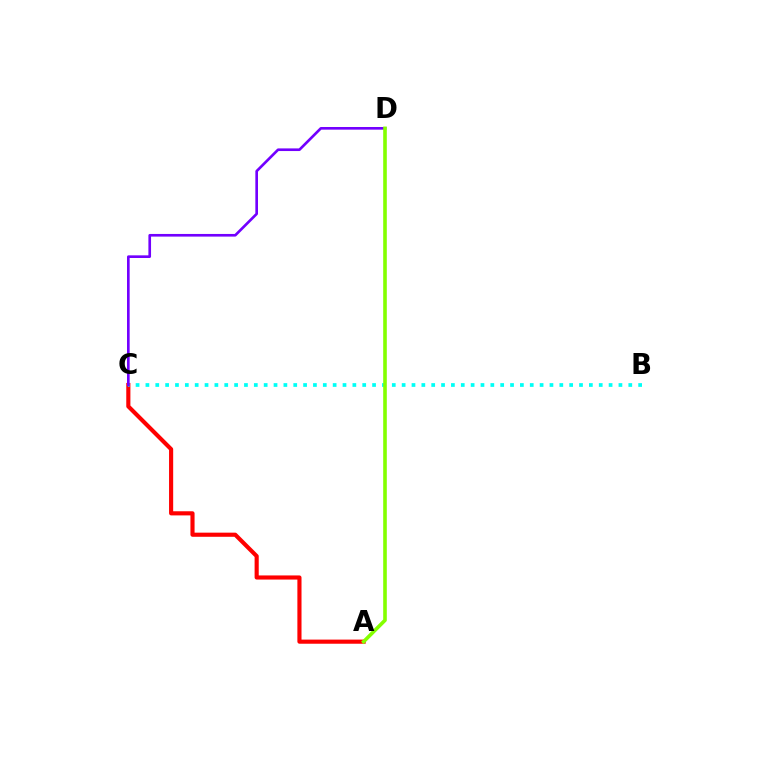{('A', 'C'): [{'color': '#ff0000', 'line_style': 'solid', 'thickness': 2.97}], ('B', 'C'): [{'color': '#00fff6', 'line_style': 'dotted', 'thickness': 2.68}], ('C', 'D'): [{'color': '#7200ff', 'line_style': 'solid', 'thickness': 1.91}], ('A', 'D'): [{'color': '#84ff00', 'line_style': 'solid', 'thickness': 2.6}]}